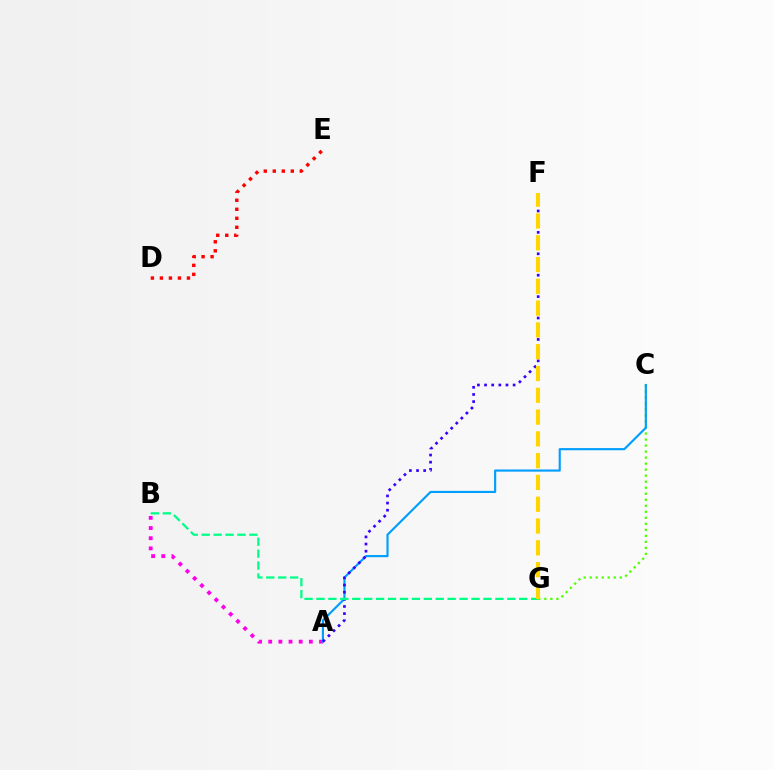{('A', 'B'): [{'color': '#ff00ed', 'line_style': 'dotted', 'thickness': 2.76}], ('D', 'E'): [{'color': '#ff0000', 'line_style': 'dotted', 'thickness': 2.45}], ('C', 'G'): [{'color': '#4fff00', 'line_style': 'dotted', 'thickness': 1.63}], ('A', 'C'): [{'color': '#009eff', 'line_style': 'solid', 'thickness': 1.55}], ('A', 'F'): [{'color': '#3700ff', 'line_style': 'dotted', 'thickness': 1.94}], ('B', 'G'): [{'color': '#00ff86', 'line_style': 'dashed', 'thickness': 1.62}], ('F', 'G'): [{'color': '#ffd500', 'line_style': 'dashed', 'thickness': 2.96}]}